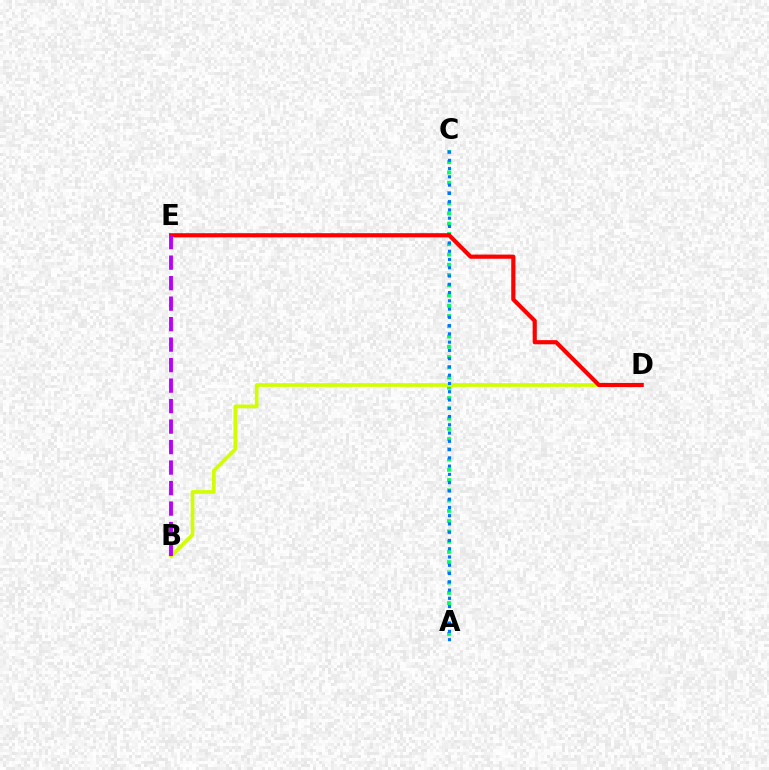{('A', 'C'): [{'color': '#00ff5c', 'line_style': 'dotted', 'thickness': 2.79}, {'color': '#0074ff', 'line_style': 'dotted', 'thickness': 2.25}], ('B', 'D'): [{'color': '#d1ff00', 'line_style': 'solid', 'thickness': 2.65}], ('D', 'E'): [{'color': '#ff0000', 'line_style': 'solid', 'thickness': 3.0}], ('B', 'E'): [{'color': '#b900ff', 'line_style': 'dashed', 'thickness': 2.78}]}